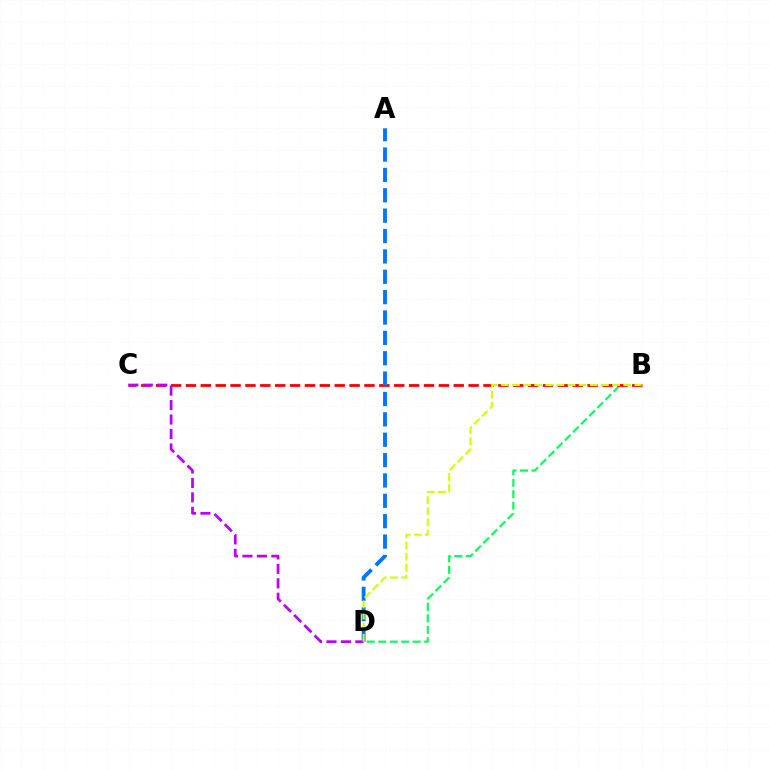{('B', 'D'): [{'color': '#00ff5c', 'line_style': 'dashed', 'thickness': 1.56}, {'color': '#d1ff00', 'line_style': 'dashed', 'thickness': 1.51}], ('B', 'C'): [{'color': '#ff0000', 'line_style': 'dashed', 'thickness': 2.02}], ('C', 'D'): [{'color': '#b900ff', 'line_style': 'dashed', 'thickness': 1.96}], ('A', 'D'): [{'color': '#0074ff', 'line_style': 'dashed', 'thickness': 2.77}]}